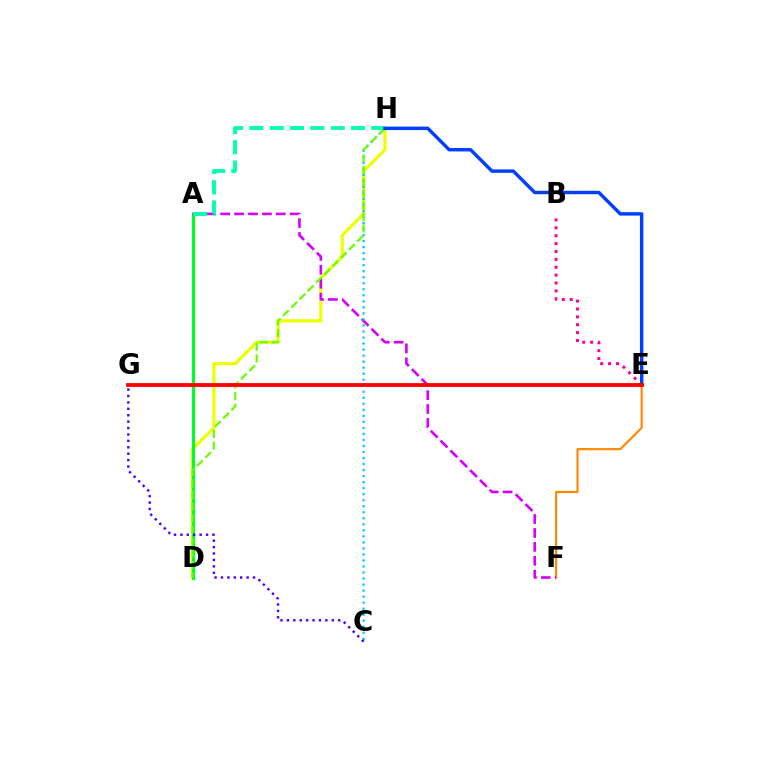{('B', 'E'): [{'color': '#ff00a0', 'line_style': 'dotted', 'thickness': 2.14}], ('D', 'H'): [{'color': '#eeff00', 'line_style': 'solid', 'thickness': 2.32}, {'color': '#66ff00', 'line_style': 'dashed', 'thickness': 1.58}], ('E', 'F'): [{'color': '#ff8800', 'line_style': 'solid', 'thickness': 1.55}], ('A', 'D'): [{'color': '#00ff27', 'line_style': 'solid', 'thickness': 2.26}], ('A', 'F'): [{'color': '#d600ff', 'line_style': 'dashed', 'thickness': 1.89}], ('C', 'H'): [{'color': '#00c7ff', 'line_style': 'dotted', 'thickness': 1.64}], ('A', 'H'): [{'color': '#00ffaf', 'line_style': 'dashed', 'thickness': 2.76}], ('E', 'H'): [{'color': '#003fff', 'line_style': 'solid', 'thickness': 2.46}], ('E', 'G'): [{'color': '#ff0000', 'line_style': 'solid', 'thickness': 2.73}], ('C', 'G'): [{'color': '#4f00ff', 'line_style': 'dotted', 'thickness': 1.74}]}